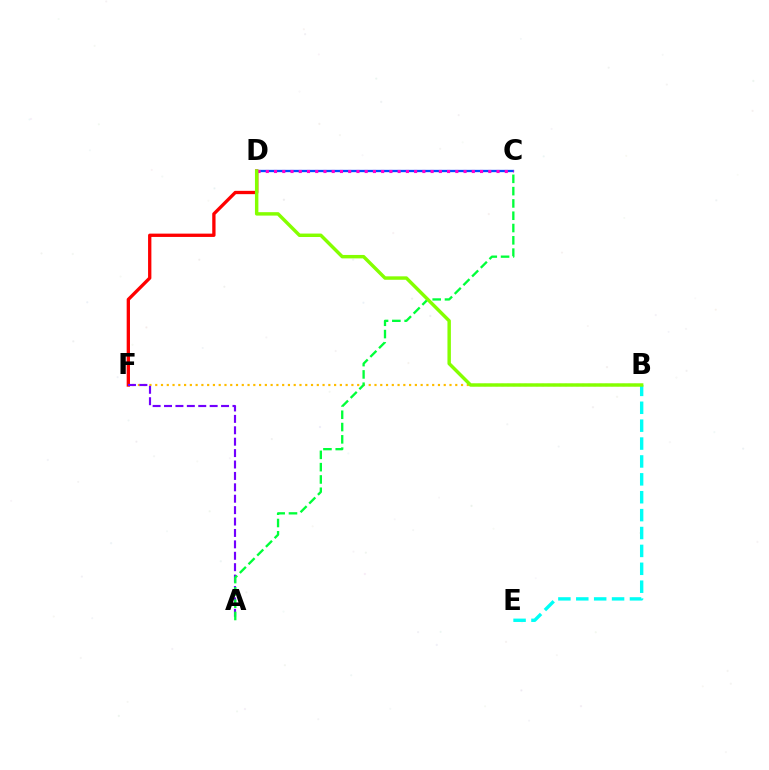{('C', 'D'): [{'color': '#004bff', 'line_style': 'solid', 'thickness': 1.67}, {'color': '#ff00cf', 'line_style': 'dotted', 'thickness': 2.24}], ('B', 'E'): [{'color': '#00fff6', 'line_style': 'dashed', 'thickness': 2.43}], ('D', 'F'): [{'color': '#ff0000', 'line_style': 'solid', 'thickness': 2.38}], ('B', 'F'): [{'color': '#ffbd00', 'line_style': 'dotted', 'thickness': 1.57}], ('A', 'F'): [{'color': '#7200ff', 'line_style': 'dashed', 'thickness': 1.55}], ('A', 'C'): [{'color': '#00ff39', 'line_style': 'dashed', 'thickness': 1.67}], ('B', 'D'): [{'color': '#84ff00', 'line_style': 'solid', 'thickness': 2.47}]}